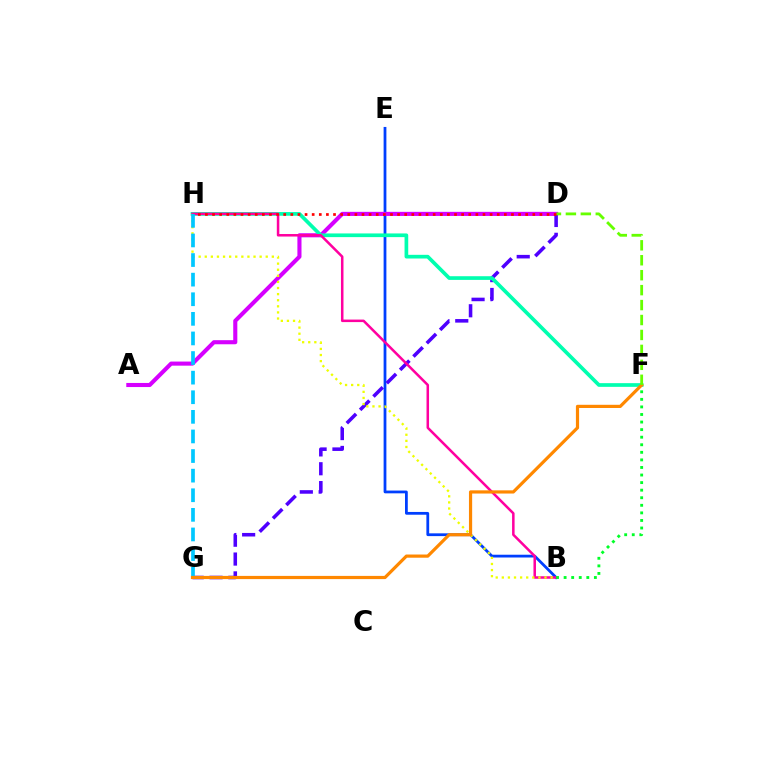{('B', 'E'): [{'color': '#003fff', 'line_style': 'solid', 'thickness': 2.0}], ('A', 'D'): [{'color': '#d600ff', 'line_style': 'solid', 'thickness': 2.95}], ('D', 'G'): [{'color': '#4f00ff', 'line_style': 'dashed', 'thickness': 2.56}], ('F', 'H'): [{'color': '#00ffaf', 'line_style': 'solid', 'thickness': 2.65}], ('B', 'H'): [{'color': '#ff00a0', 'line_style': 'solid', 'thickness': 1.81}, {'color': '#eeff00', 'line_style': 'dotted', 'thickness': 1.66}], ('B', 'F'): [{'color': '#00ff27', 'line_style': 'dotted', 'thickness': 2.06}], ('G', 'H'): [{'color': '#00c7ff', 'line_style': 'dashed', 'thickness': 2.66}], ('F', 'G'): [{'color': '#ff8800', 'line_style': 'solid', 'thickness': 2.3}], ('D', 'F'): [{'color': '#66ff00', 'line_style': 'dashed', 'thickness': 2.03}], ('D', 'H'): [{'color': '#ff0000', 'line_style': 'dotted', 'thickness': 1.93}]}